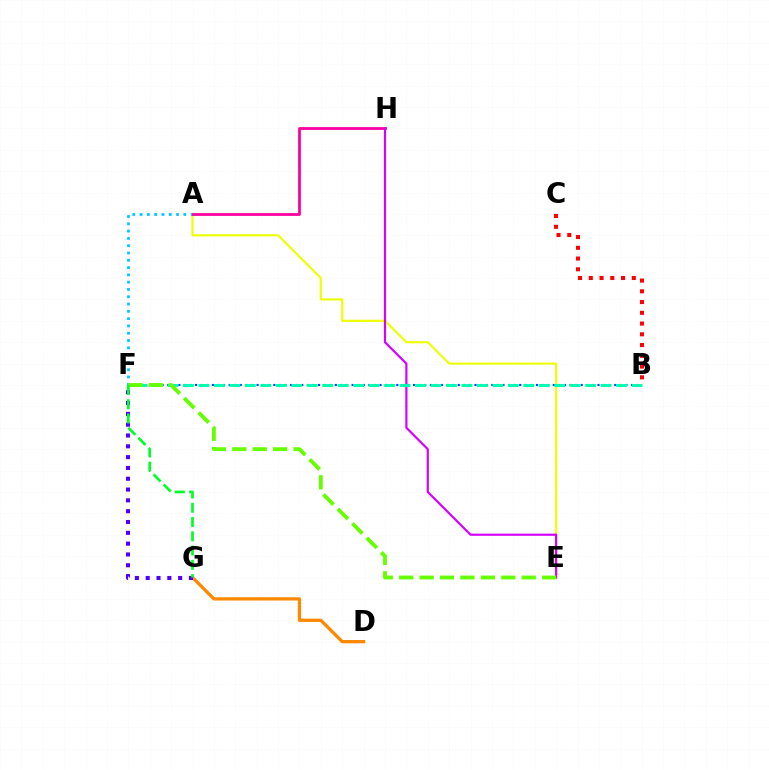{('B', 'F'): [{'color': '#003fff', 'line_style': 'dotted', 'thickness': 1.52}, {'color': '#00ffaf', 'line_style': 'dashed', 'thickness': 2.1}], ('A', 'E'): [{'color': '#eeff00', 'line_style': 'solid', 'thickness': 1.55}], ('A', 'F'): [{'color': '#00c7ff', 'line_style': 'dotted', 'thickness': 1.98}], ('A', 'H'): [{'color': '#ff00a0', 'line_style': 'solid', 'thickness': 2.01}], ('E', 'H'): [{'color': '#d600ff', 'line_style': 'solid', 'thickness': 1.58}], ('D', 'G'): [{'color': '#ff8800', 'line_style': 'solid', 'thickness': 2.36}], ('E', 'F'): [{'color': '#66ff00', 'line_style': 'dashed', 'thickness': 2.77}], ('B', 'C'): [{'color': '#ff0000', 'line_style': 'dotted', 'thickness': 2.92}], ('F', 'G'): [{'color': '#4f00ff', 'line_style': 'dotted', 'thickness': 2.94}, {'color': '#00ff27', 'line_style': 'dashed', 'thickness': 1.94}]}